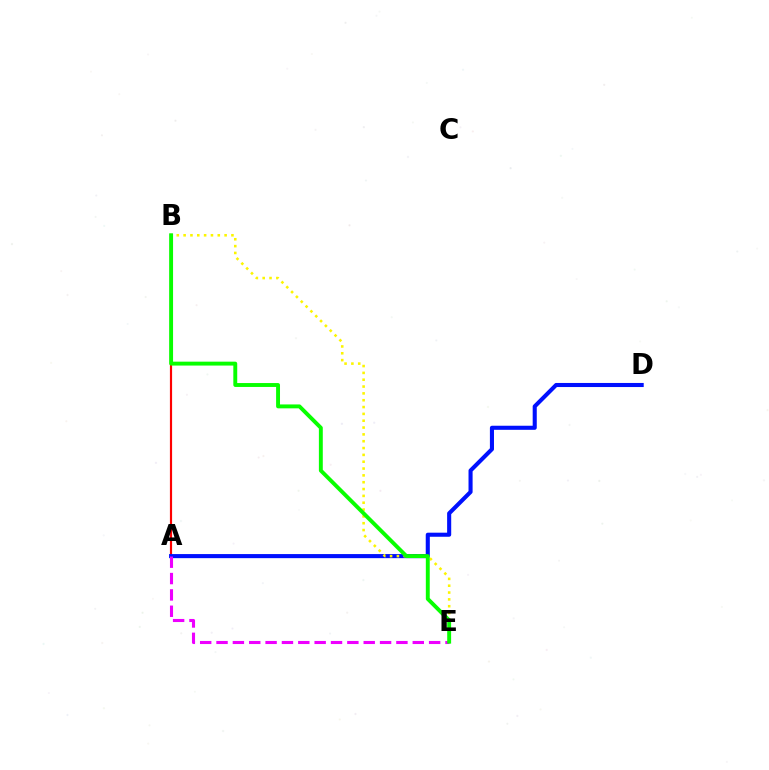{('A', 'E'): [{'color': '#00fff6', 'line_style': 'dotted', 'thickness': 1.66}, {'color': '#ee00ff', 'line_style': 'dashed', 'thickness': 2.22}], ('A', 'B'): [{'color': '#ff0000', 'line_style': 'solid', 'thickness': 1.57}], ('A', 'D'): [{'color': '#0010ff', 'line_style': 'solid', 'thickness': 2.94}], ('B', 'E'): [{'color': '#fcf500', 'line_style': 'dotted', 'thickness': 1.86}, {'color': '#08ff00', 'line_style': 'solid', 'thickness': 2.81}]}